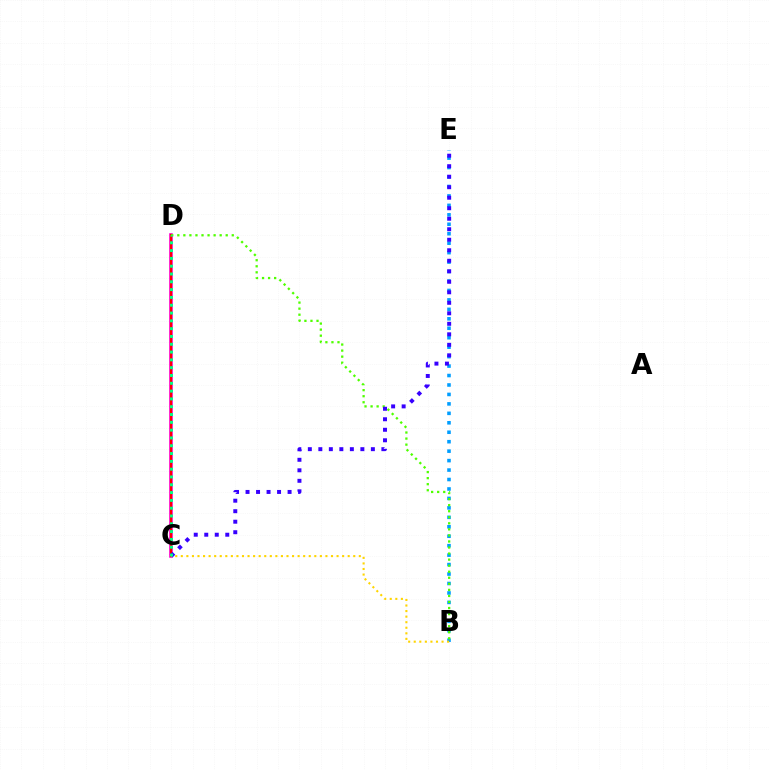{('C', 'D'): [{'color': '#ff00ed', 'line_style': 'solid', 'thickness': 2.6}, {'color': '#ff0000', 'line_style': 'solid', 'thickness': 1.65}, {'color': '#00ff86', 'line_style': 'dotted', 'thickness': 2.12}], ('B', 'E'): [{'color': '#009eff', 'line_style': 'dotted', 'thickness': 2.57}], ('B', 'D'): [{'color': '#4fff00', 'line_style': 'dotted', 'thickness': 1.64}], ('C', 'E'): [{'color': '#3700ff', 'line_style': 'dotted', 'thickness': 2.85}], ('B', 'C'): [{'color': '#ffd500', 'line_style': 'dotted', 'thickness': 1.51}]}